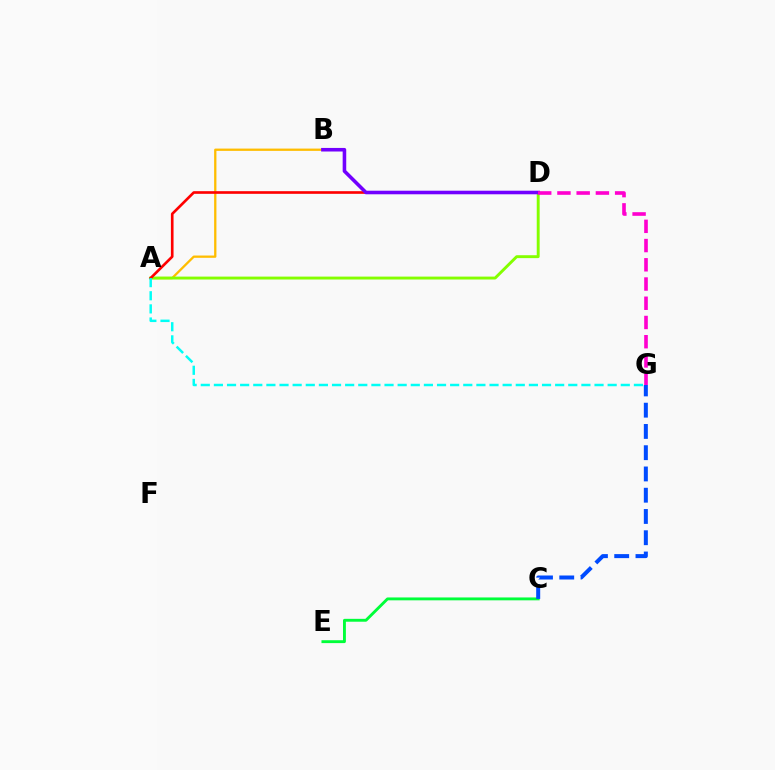{('C', 'E'): [{'color': '#00ff39', 'line_style': 'solid', 'thickness': 2.07}], ('A', 'B'): [{'color': '#ffbd00', 'line_style': 'solid', 'thickness': 1.65}], ('A', 'D'): [{'color': '#84ff00', 'line_style': 'solid', 'thickness': 2.09}, {'color': '#ff0000', 'line_style': 'solid', 'thickness': 1.91}], ('C', 'G'): [{'color': '#004bff', 'line_style': 'dashed', 'thickness': 2.89}], ('B', 'D'): [{'color': '#7200ff', 'line_style': 'solid', 'thickness': 2.57}], ('A', 'G'): [{'color': '#00fff6', 'line_style': 'dashed', 'thickness': 1.78}], ('D', 'G'): [{'color': '#ff00cf', 'line_style': 'dashed', 'thickness': 2.61}]}